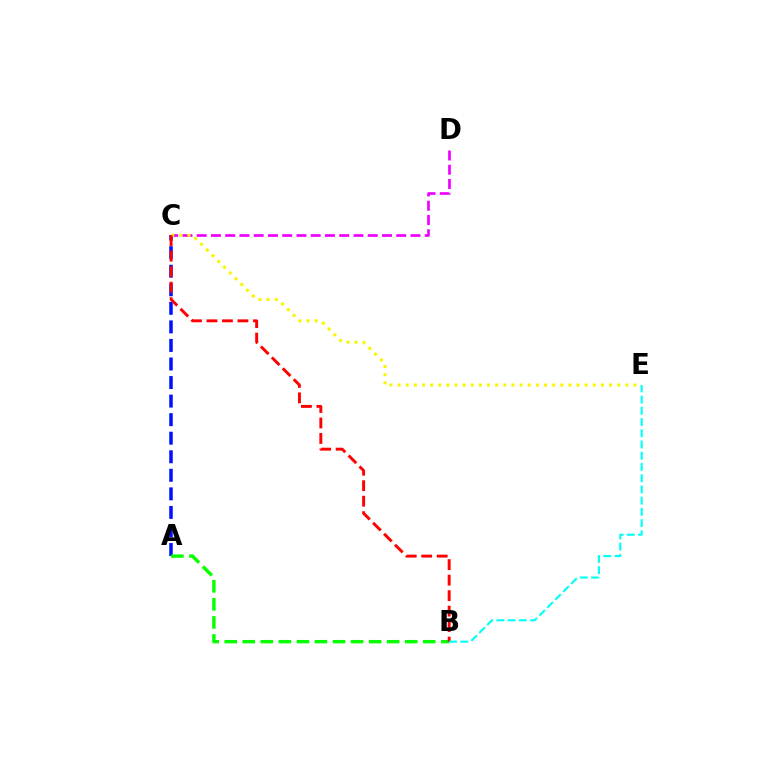{('A', 'C'): [{'color': '#0010ff', 'line_style': 'dashed', 'thickness': 2.52}], ('A', 'B'): [{'color': '#08ff00', 'line_style': 'dashed', 'thickness': 2.45}], ('C', 'D'): [{'color': '#ee00ff', 'line_style': 'dashed', 'thickness': 1.94}], ('C', 'E'): [{'color': '#fcf500', 'line_style': 'dotted', 'thickness': 2.21}], ('B', 'C'): [{'color': '#ff0000', 'line_style': 'dashed', 'thickness': 2.1}], ('B', 'E'): [{'color': '#00fff6', 'line_style': 'dashed', 'thickness': 1.53}]}